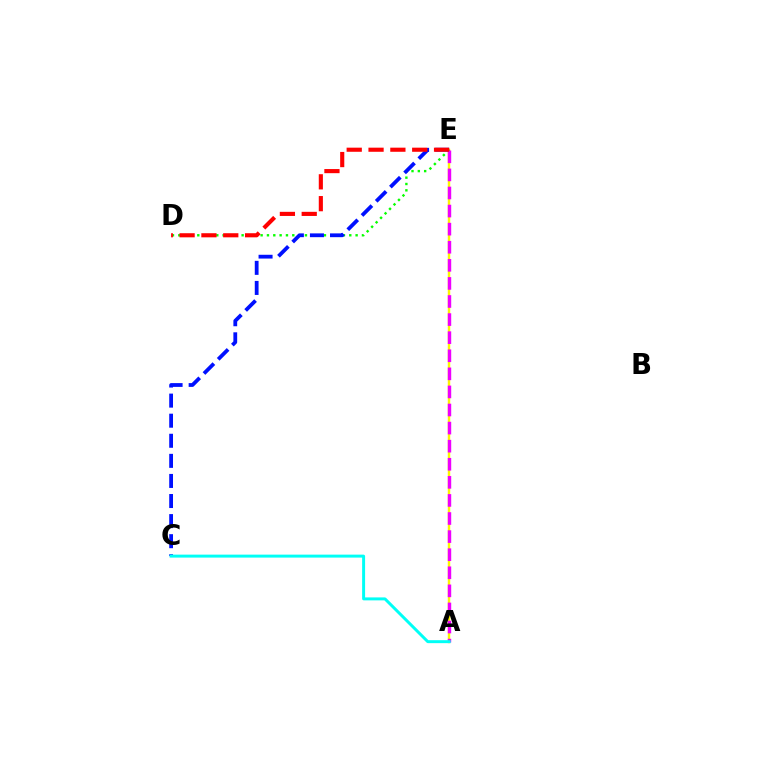{('A', 'E'): [{'color': '#fcf500', 'line_style': 'solid', 'thickness': 1.76}, {'color': '#ee00ff', 'line_style': 'dashed', 'thickness': 2.46}], ('D', 'E'): [{'color': '#08ff00', 'line_style': 'dotted', 'thickness': 1.72}, {'color': '#ff0000', 'line_style': 'dashed', 'thickness': 2.97}], ('C', 'E'): [{'color': '#0010ff', 'line_style': 'dashed', 'thickness': 2.73}], ('A', 'C'): [{'color': '#00fff6', 'line_style': 'solid', 'thickness': 2.13}]}